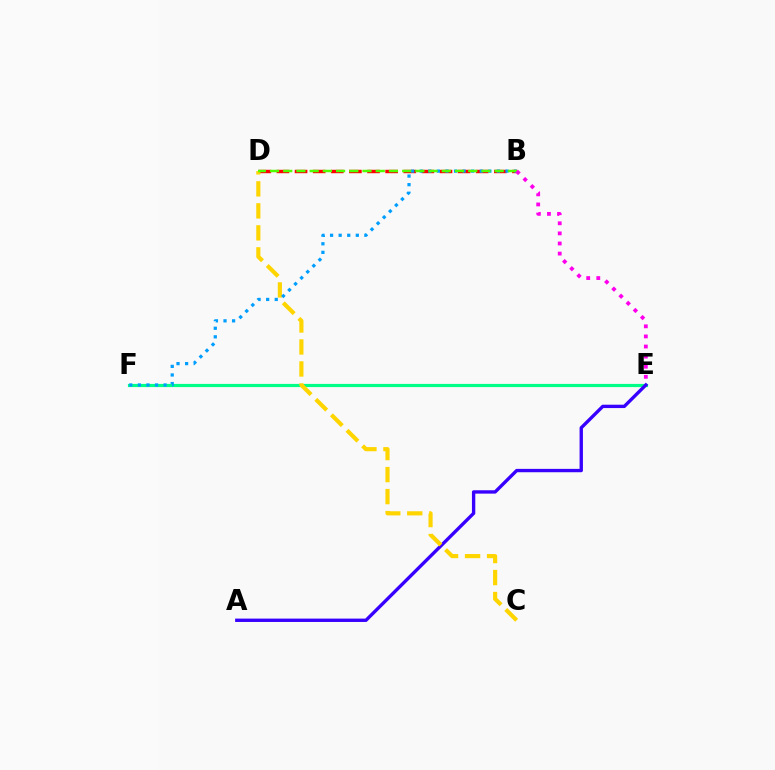{('E', 'F'): [{'color': '#00ff86', 'line_style': 'solid', 'thickness': 2.29}], ('B', 'D'): [{'color': '#ff0000', 'line_style': 'dashed', 'thickness': 2.46}, {'color': '#4fff00', 'line_style': 'dashed', 'thickness': 1.8}], ('A', 'E'): [{'color': '#3700ff', 'line_style': 'solid', 'thickness': 2.42}], ('C', 'D'): [{'color': '#ffd500', 'line_style': 'dashed', 'thickness': 2.99}], ('B', 'F'): [{'color': '#009eff', 'line_style': 'dotted', 'thickness': 2.33}], ('B', 'E'): [{'color': '#ff00ed', 'line_style': 'dotted', 'thickness': 2.74}]}